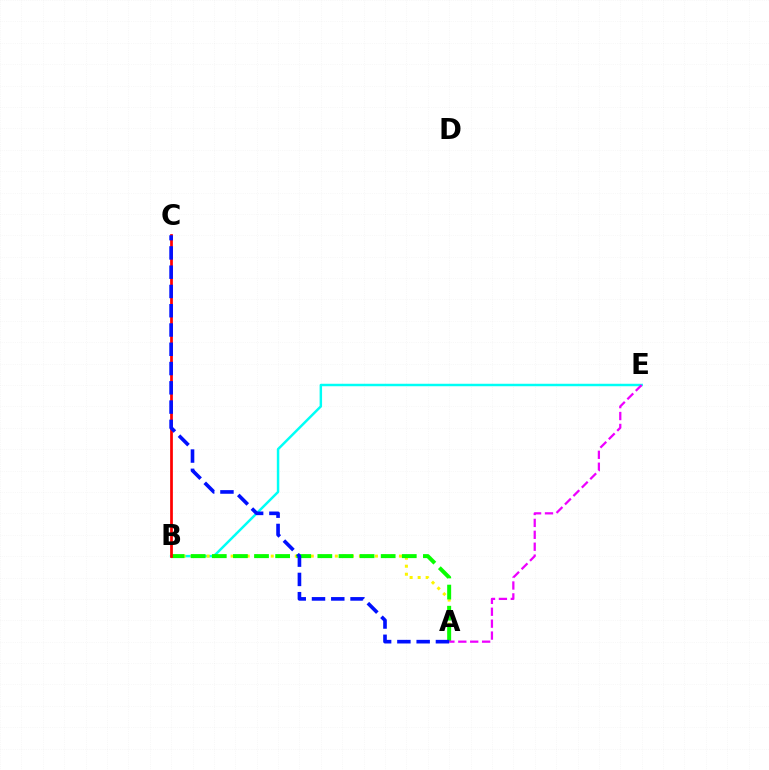{('B', 'E'): [{'color': '#00fff6', 'line_style': 'solid', 'thickness': 1.78}], ('A', 'B'): [{'color': '#fcf500', 'line_style': 'dotted', 'thickness': 2.18}, {'color': '#08ff00', 'line_style': 'dashed', 'thickness': 2.87}], ('A', 'E'): [{'color': '#ee00ff', 'line_style': 'dashed', 'thickness': 1.62}], ('B', 'C'): [{'color': '#ff0000', 'line_style': 'solid', 'thickness': 1.97}], ('A', 'C'): [{'color': '#0010ff', 'line_style': 'dashed', 'thickness': 2.62}]}